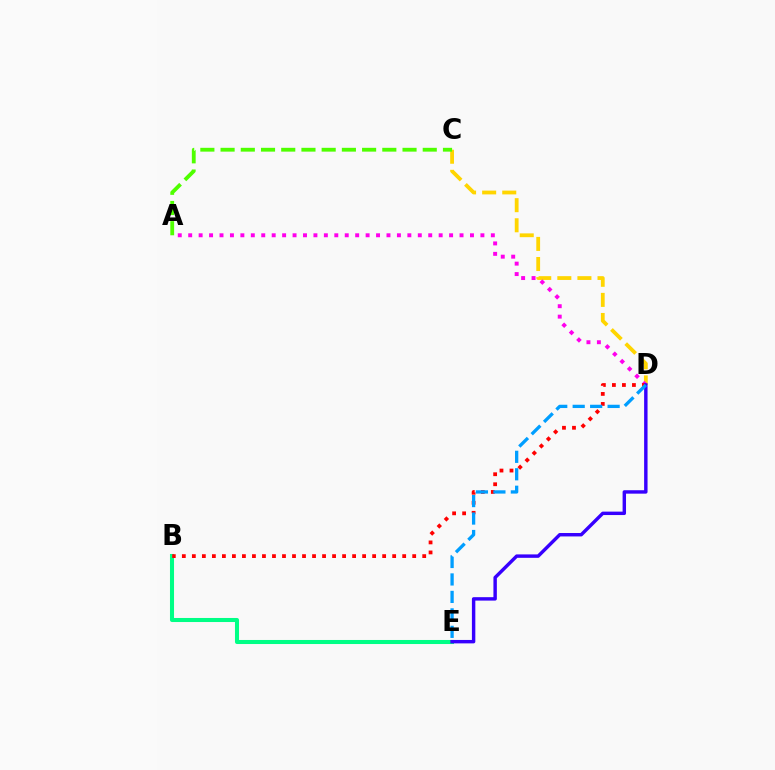{('C', 'D'): [{'color': '#ffd500', 'line_style': 'dashed', 'thickness': 2.73}], ('A', 'C'): [{'color': '#4fff00', 'line_style': 'dashed', 'thickness': 2.75}], ('B', 'E'): [{'color': '#00ff86', 'line_style': 'solid', 'thickness': 2.92}], ('A', 'D'): [{'color': '#ff00ed', 'line_style': 'dotted', 'thickness': 2.84}], ('B', 'D'): [{'color': '#ff0000', 'line_style': 'dotted', 'thickness': 2.72}], ('D', 'E'): [{'color': '#3700ff', 'line_style': 'solid', 'thickness': 2.47}, {'color': '#009eff', 'line_style': 'dashed', 'thickness': 2.37}]}